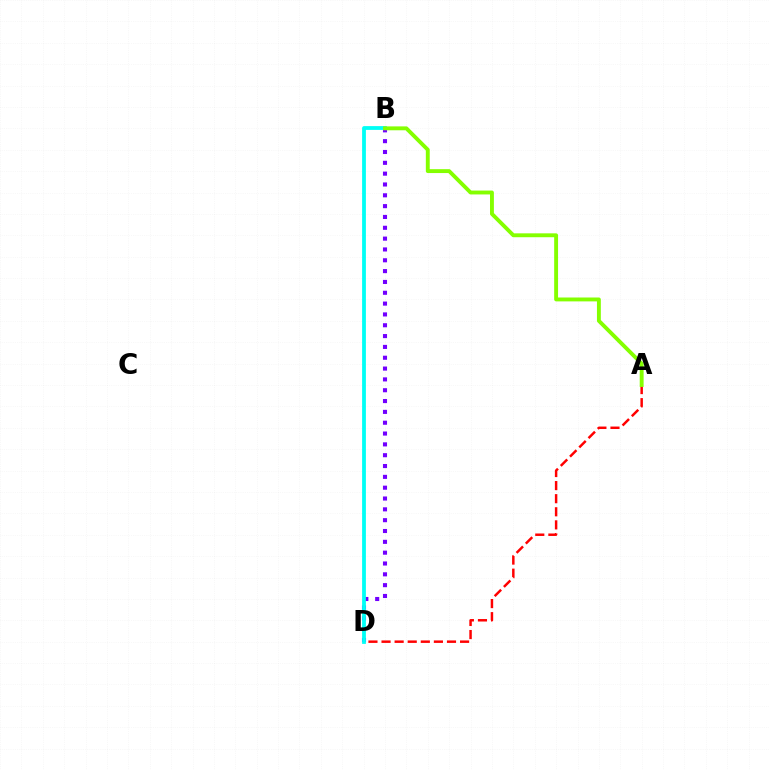{('B', 'D'): [{'color': '#7200ff', 'line_style': 'dotted', 'thickness': 2.94}, {'color': '#00fff6', 'line_style': 'solid', 'thickness': 2.73}], ('A', 'D'): [{'color': '#ff0000', 'line_style': 'dashed', 'thickness': 1.78}], ('A', 'B'): [{'color': '#84ff00', 'line_style': 'solid', 'thickness': 2.8}]}